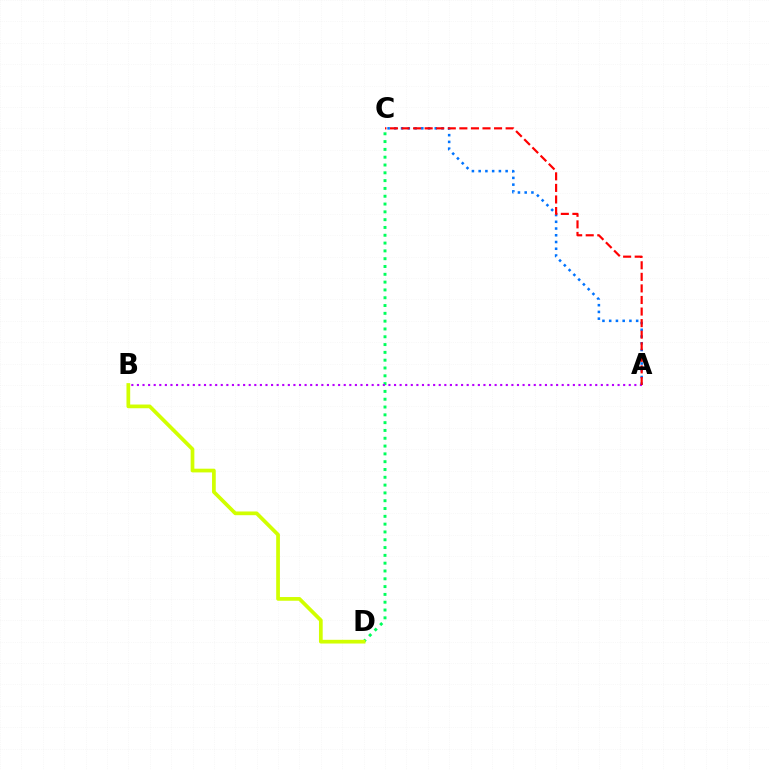{('A', 'C'): [{'color': '#0074ff', 'line_style': 'dotted', 'thickness': 1.83}, {'color': '#ff0000', 'line_style': 'dashed', 'thickness': 1.57}], ('C', 'D'): [{'color': '#00ff5c', 'line_style': 'dotted', 'thickness': 2.12}], ('A', 'B'): [{'color': '#b900ff', 'line_style': 'dotted', 'thickness': 1.52}], ('B', 'D'): [{'color': '#d1ff00', 'line_style': 'solid', 'thickness': 2.68}]}